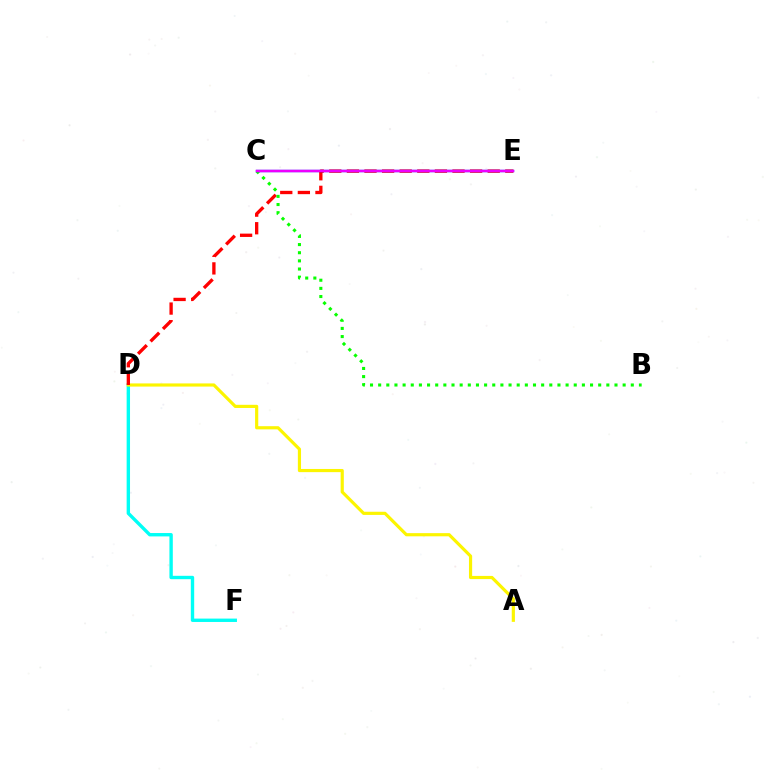{('D', 'F'): [{'color': '#00fff6', 'line_style': 'solid', 'thickness': 2.43}], ('A', 'D'): [{'color': '#fcf500', 'line_style': 'solid', 'thickness': 2.28}], ('D', 'E'): [{'color': '#ff0000', 'line_style': 'dashed', 'thickness': 2.39}], ('B', 'C'): [{'color': '#08ff00', 'line_style': 'dotted', 'thickness': 2.21}], ('C', 'E'): [{'color': '#0010ff', 'line_style': 'solid', 'thickness': 1.68}, {'color': '#ee00ff', 'line_style': 'solid', 'thickness': 1.73}]}